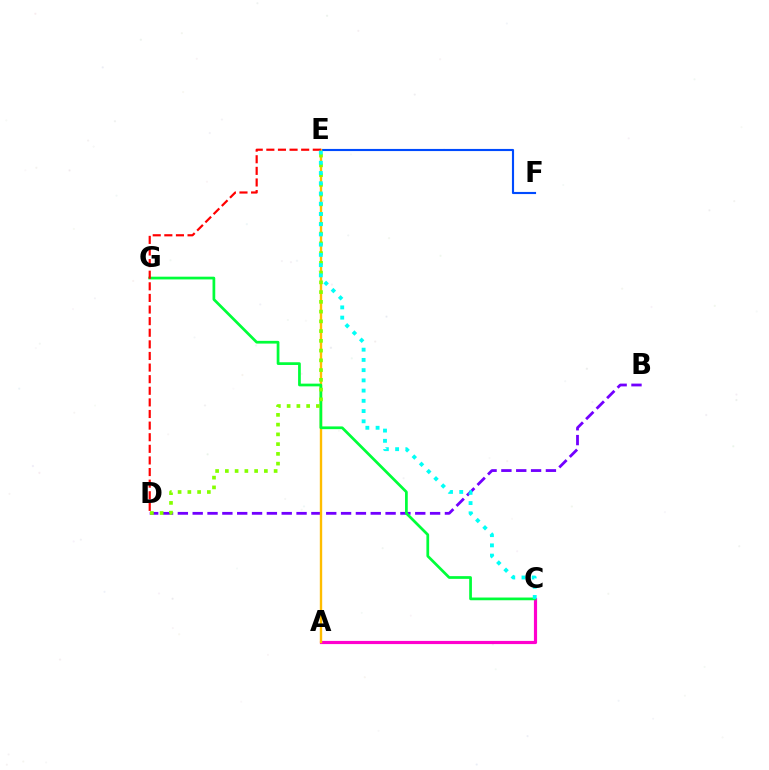{('E', 'F'): [{'color': '#004bff', 'line_style': 'solid', 'thickness': 1.54}], ('B', 'D'): [{'color': '#7200ff', 'line_style': 'dashed', 'thickness': 2.02}], ('A', 'C'): [{'color': '#ff00cf', 'line_style': 'solid', 'thickness': 2.28}], ('A', 'E'): [{'color': '#ffbd00', 'line_style': 'solid', 'thickness': 1.71}], ('C', 'G'): [{'color': '#00ff39', 'line_style': 'solid', 'thickness': 1.96}], ('D', 'E'): [{'color': '#ff0000', 'line_style': 'dashed', 'thickness': 1.58}, {'color': '#84ff00', 'line_style': 'dotted', 'thickness': 2.65}], ('C', 'E'): [{'color': '#00fff6', 'line_style': 'dotted', 'thickness': 2.78}]}